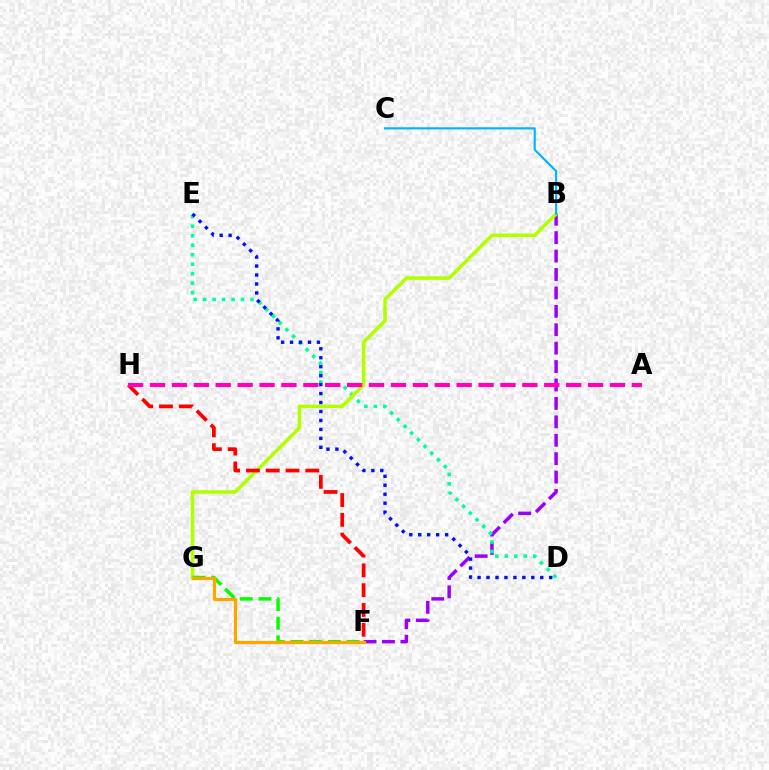{('B', 'F'): [{'color': '#9b00ff', 'line_style': 'dashed', 'thickness': 2.5}], ('D', 'E'): [{'color': '#00ff9d', 'line_style': 'dotted', 'thickness': 2.58}, {'color': '#0010ff', 'line_style': 'dotted', 'thickness': 2.43}], ('B', 'G'): [{'color': '#b3ff00', 'line_style': 'solid', 'thickness': 2.57}], ('B', 'C'): [{'color': '#00b5ff', 'line_style': 'solid', 'thickness': 1.55}], ('F', 'G'): [{'color': '#08ff00', 'line_style': 'dashed', 'thickness': 2.54}, {'color': '#ffa500', 'line_style': 'solid', 'thickness': 2.31}], ('F', 'H'): [{'color': '#ff0000', 'line_style': 'dashed', 'thickness': 2.69}], ('A', 'H'): [{'color': '#ff00bd', 'line_style': 'dashed', 'thickness': 2.98}]}